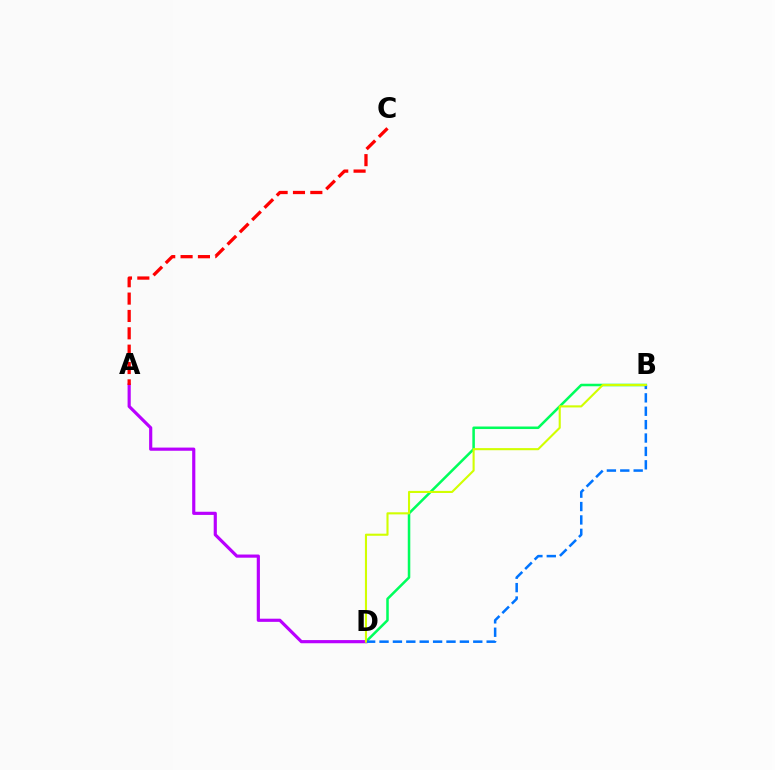{('B', 'D'): [{'color': '#00ff5c', 'line_style': 'solid', 'thickness': 1.82}, {'color': '#0074ff', 'line_style': 'dashed', 'thickness': 1.82}, {'color': '#d1ff00', 'line_style': 'solid', 'thickness': 1.52}], ('A', 'D'): [{'color': '#b900ff', 'line_style': 'solid', 'thickness': 2.28}], ('A', 'C'): [{'color': '#ff0000', 'line_style': 'dashed', 'thickness': 2.36}]}